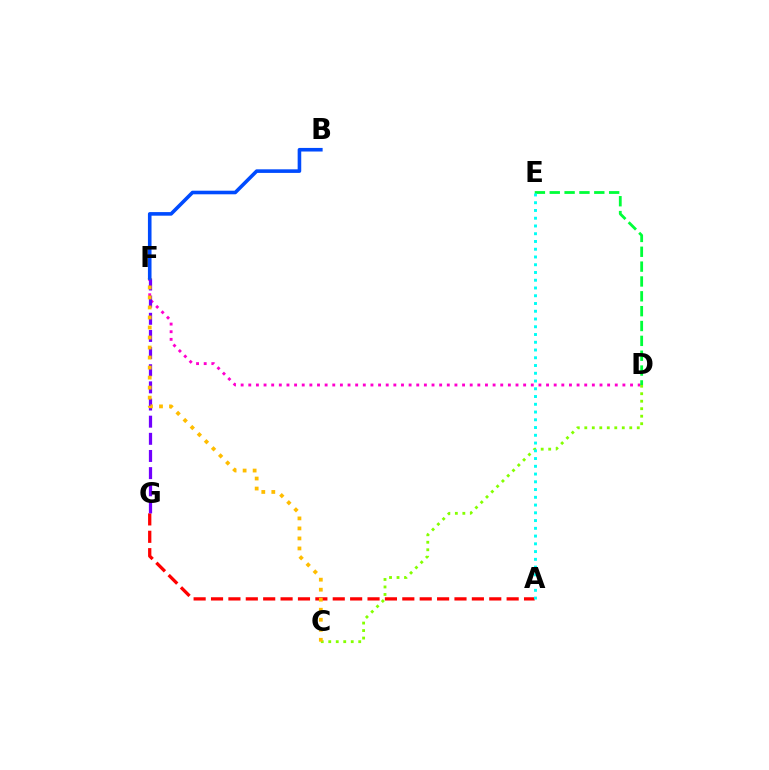{('A', 'G'): [{'color': '#ff0000', 'line_style': 'dashed', 'thickness': 2.36}], ('D', 'F'): [{'color': '#ff00cf', 'line_style': 'dotted', 'thickness': 2.07}], ('C', 'D'): [{'color': '#84ff00', 'line_style': 'dotted', 'thickness': 2.04}], ('D', 'E'): [{'color': '#00ff39', 'line_style': 'dashed', 'thickness': 2.02}], ('F', 'G'): [{'color': '#7200ff', 'line_style': 'dashed', 'thickness': 2.33}], ('C', 'F'): [{'color': '#ffbd00', 'line_style': 'dotted', 'thickness': 2.72}], ('B', 'F'): [{'color': '#004bff', 'line_style': 'solid', 'thickness': 2.59}], ('A', 'E'): [{'color': '#00fff6', 'line_style': 'dotted', 'thickness': 2.11}]}